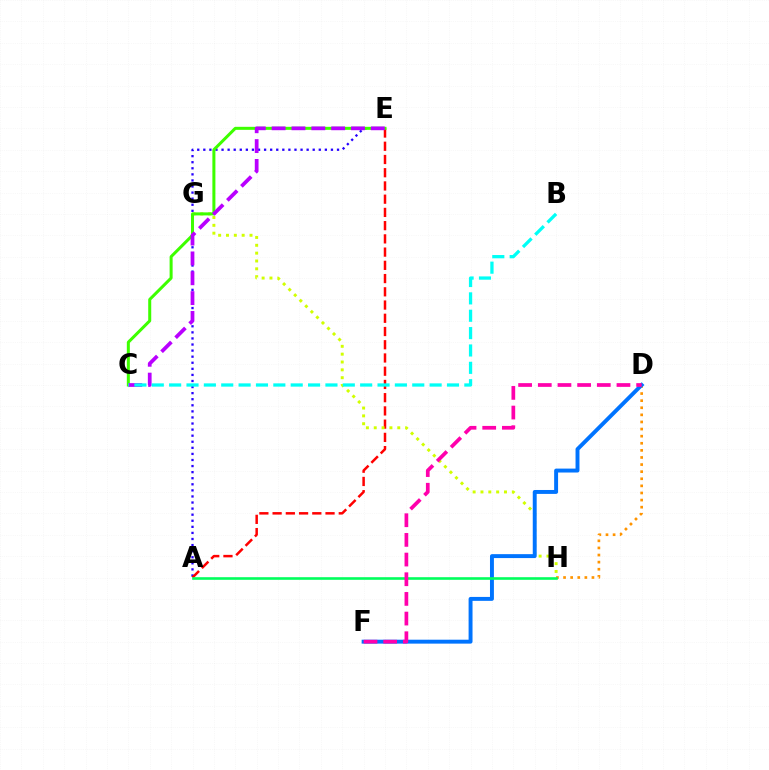{('A', 'E'): [{'color': '#2500ff', 'line_style': 'dotted', 'thickness': 1.65}, {'color': '#ff0000', 'line_style': 'dashed', 'thickness': 1.8}], ('G', 'H'): [{'color': '#d1ff00', 'line_style': 'dotted', 'thickness': 2.13}], ('D', 'H'): [{'color': '#ff9400', 'line_style': 'dotted', 'thickness': 1.93}], ('D', 'F'): [{'color': '#0074ff', 'line_style': 'solid', 'thickness': 2.83}, {'color': '#ff00ac', 'line_style': 'dashed', 'thickness': 2.67}], ('C', 'E'): [{'color': '#3dff00', 'line_style': 'solid', 'thickness': 2.17}, {'color': '#b900ff', 'line_style': 'dashed', 'thickness': 2.7}], ('A', 'H'): [{'color': '#00ff5c', 'line_style': 'solid', 'thickness': 1.88}], ('B', 'C'): [{'color': '#00fff6', 'line_style': 'dashed', 'thickness': 2.36}]}